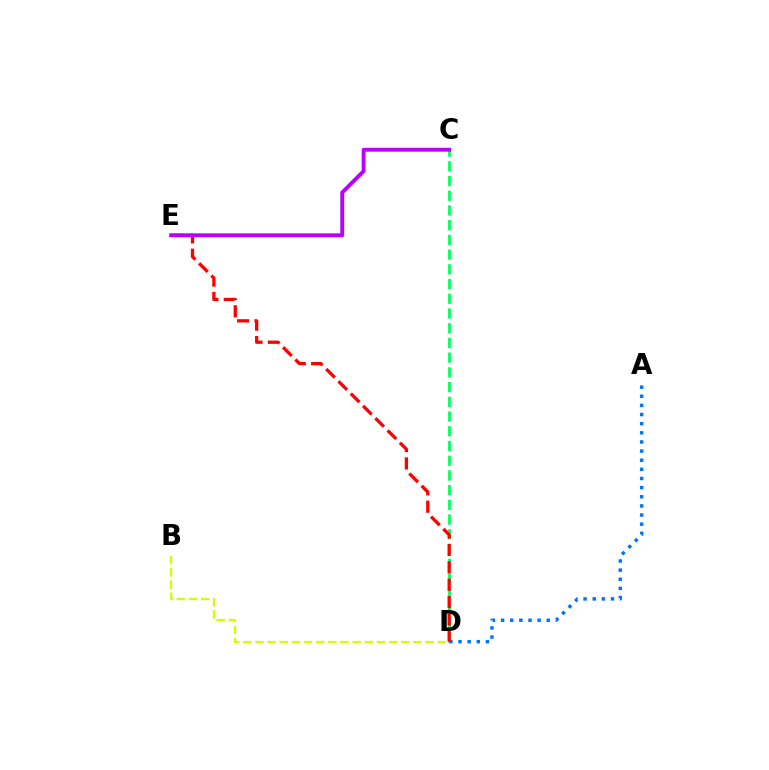{('C', 'D'): [{'color': '#00ff5c', 'line_style': 'dashed', 'thickness': 2.0}], ('A', 'D'): [{'color': '#0074ff', 'line_style': 'dotted', 'thickness': 2.48}], ('B', 'D'): [{'color': '#d1ff00', 'line_style': 'dashed', 'thickness': 1.65}], ('D', 'E'): [{'color': '#ff0000', 'line_style': 'dashed', 'thickness': 2.36}], ('C', 'E'): [{'color': '#b900ff', 'line_style': 'solid', 'thickness': 2.79}]}